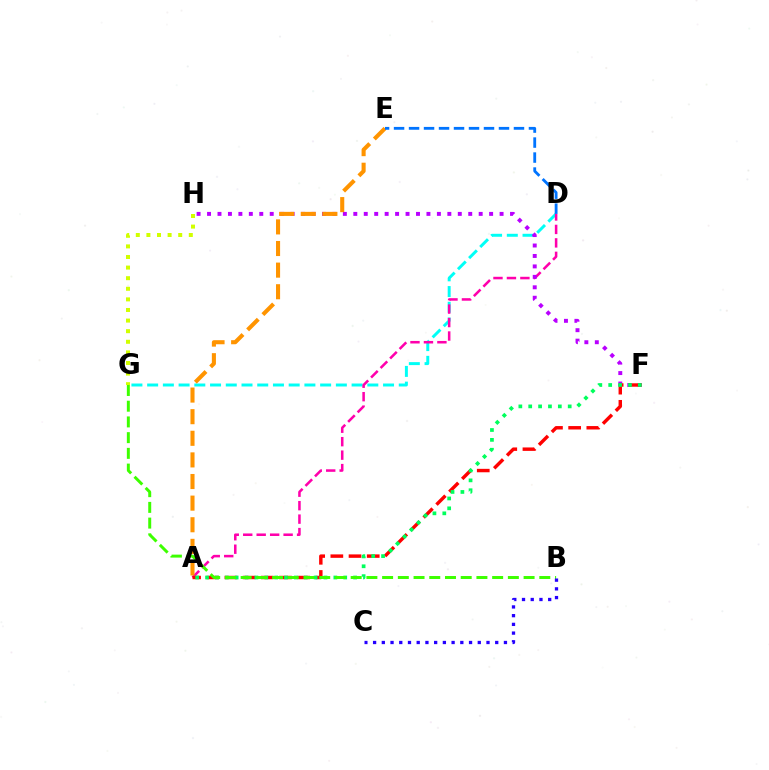{('D', 'G'): [{'color': '#00fff6', 'line_style': 'dashed', 'thickness': 2.14}], ('A', 'D'): [{'color': '#ff00ac', 'line_style': 'dashed', 'thickness': 1.83}], ('G', 'H'): [{'color': '#d1ff00', 'line_style': 'dotted', 'thickness': 2.88}], ('F', 'H'): [{'color': '#b900ff', 'line_style': 'dotted', 'thickness': 2.84}], ('A', 'F'): [{'color': '#ff0000', 'line_style': 'dashed', 'thickness': 2.47}, {'color': '#00ff5c', 'line_style': 'dotted', 'thickness': 2.68}], ('A', 'E'): [{'color': '#ff9400', 'line_style': 'dashed', 'thickness': 2.94}], ('D', 'E'): [{'color': '#0074ff', 'line_style': 'dashed', 'thickness': 2.04}], ('B', 'G'): [{'color': '#3dff00', 'line_style': 'dashed', 'thickness': 2.14}], ('B', 'C'): [{'color': '#2500ff', 'line_style': 'dotted', 'thickness': 2.37}]}